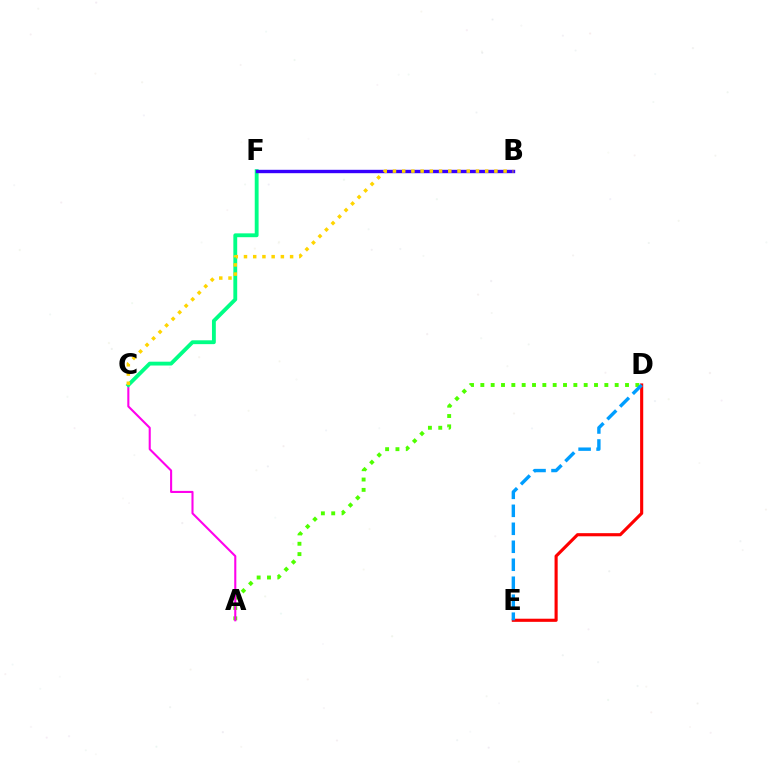{('A', 'D'): [{'color': '#4fff00', 'line_style': 'dotted', 'thickness': 2.81}], ('A', 'C'): [{'color': '#ff00ed', 'line_style': 'solid', 'thickness': 1.5}], ('C', 'F'): [{'color': '#00ff86', 'line_style': 'solid', 'thickness': 2.77}], ('B', 'F'): [{'color': '#3700ff', 'line_style': 'solid', 'thickness': 2.43}], ('B', 'C'): [{'color': '#ffd500', 'line_style': 'dotted', 'thickness': 2.51}], ('D', 'E'): [{'color': '#ff0000', 'line_style': 'solid', 'thickness': 2.25}, {'color': '#009eff', 'line_style': 'dashed', 'thickness': 2.44}]}